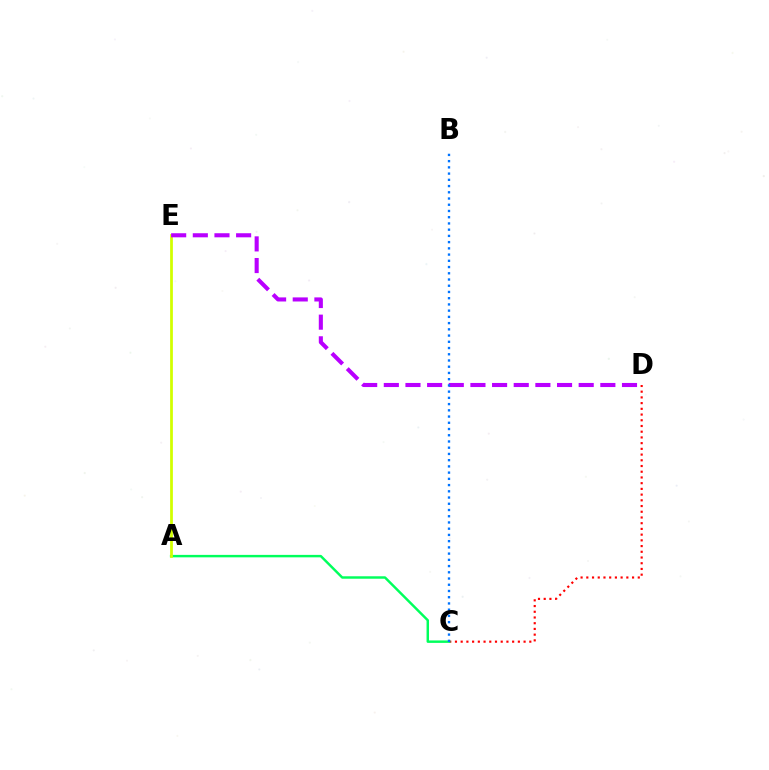{('C', 'D'): [{'color': '#ff0000', 'line_style': 'dotted', 'thickness': 1.55}], ('A', 'C'): [{'color': '#00ff5c', 'line_style': 'solid', 'thickness': 1.76}], ('A', 'E'): [{'color': '#d1ff00', 'line_style': 'solid', 'thickness': 1.99}], ('D', 'E'): [{'color': '#b900ff', 'line_style': 'dashed', 'thickness': 2.94}], ('B', 'C'): [{'color': '#0074ff', 'line_style': 'dotted', 'thickness': 1.69}]}